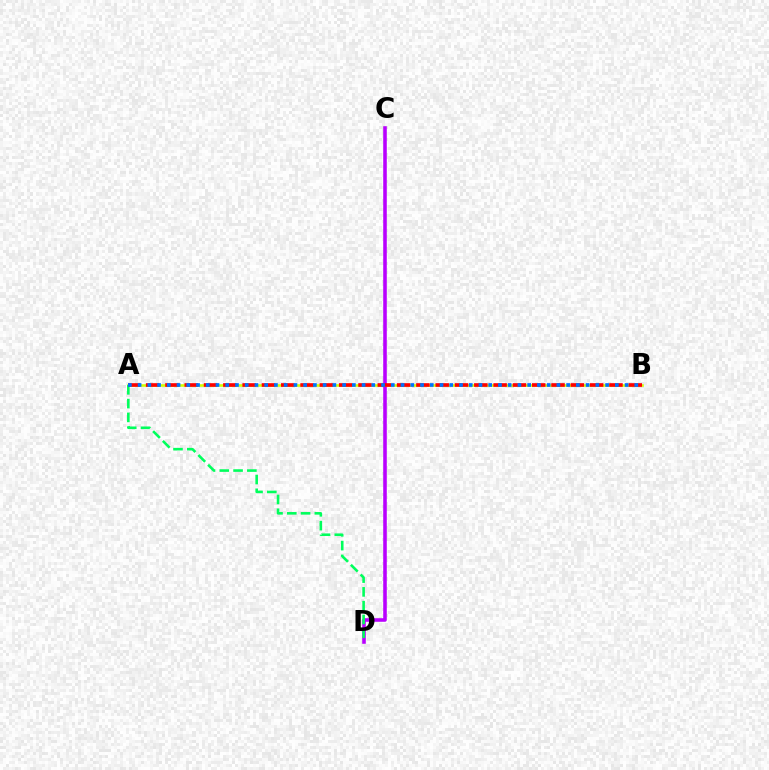{('C', 'D'): [{'color': '#b900ff', 'line_style': 'solid', 'thickness': 2.57}], ('A', 'B'): [{'color': '#d1ff00', 'line_style': 'solid', 'thickness': 1.86}, {'color': '#ff0000', 'line_style': 'dashed', 'thickness': 2.62}, {'color': '#0074ff', 'line_style': 'dotted', 'thickness': 2.65}], ('A', 'D'): [{'color': '#00ff5c', 'line_style': 'dashed', 'thickness': 1.87}]}